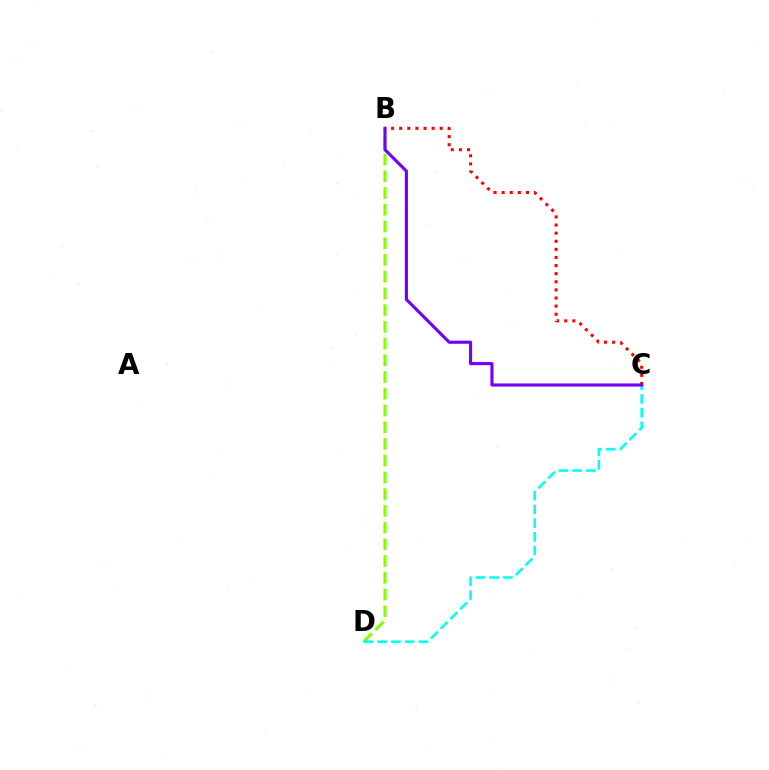{('B', 'C'): [{'color': '#ff0000', 'line_style': 'dotted', 'thickness': 2.2}, {'color': '#7200ff', 'line_style': 'solid', 'thickness': 2.25}], ('B', 'D'): [{'color': '#84ff00', 'line_style': 'dashed', 'thickness': 2.27}], ('C', 'D'): [{'color': '#00fff6', 'line_style': 'dashed', 'thickness': 1.87}]}